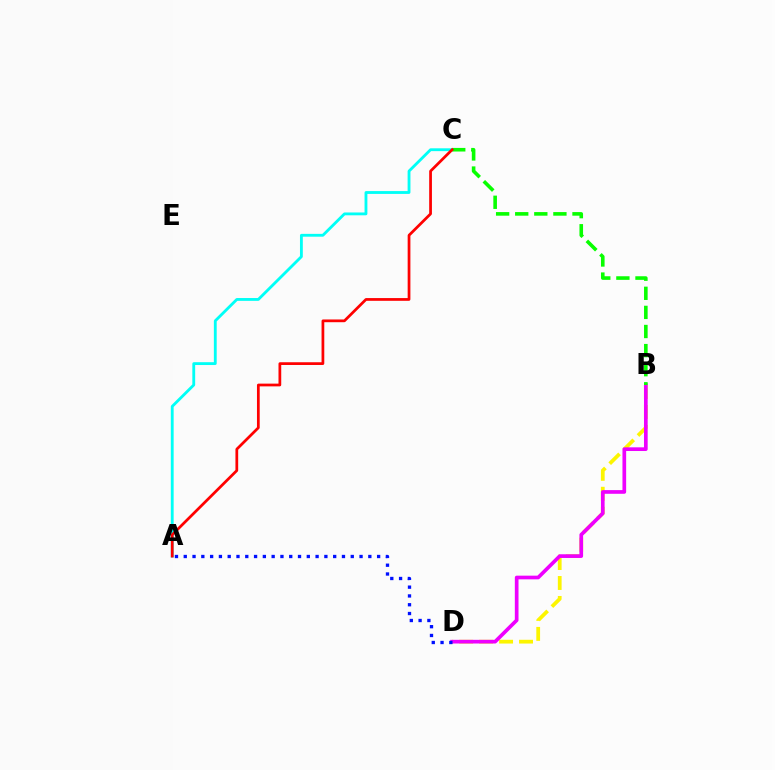{('A', 'C'): [{'color': '#00fff6', 'line_style': 'solid', 'thickness': 2.04}, {'color': '#ff0000', 'line_style': 'solid', 'thickness': 1.97}], ('B', 'D'): [{'color': '#fcf500', 'line_style': 'dashed', 'thickness': 2.71}, {'color': '#ee00ff', 'line_style': 'solid', 'thickness': 2.65}], ('B', 'C'): [{'color': '#08ff00', 'line_style': 'dashed', 'thickness': 2.59}], ('A', 'D'): [{'color': '#0010ff', 'line_style': 'dotted', 'thickness': 2.39}]}